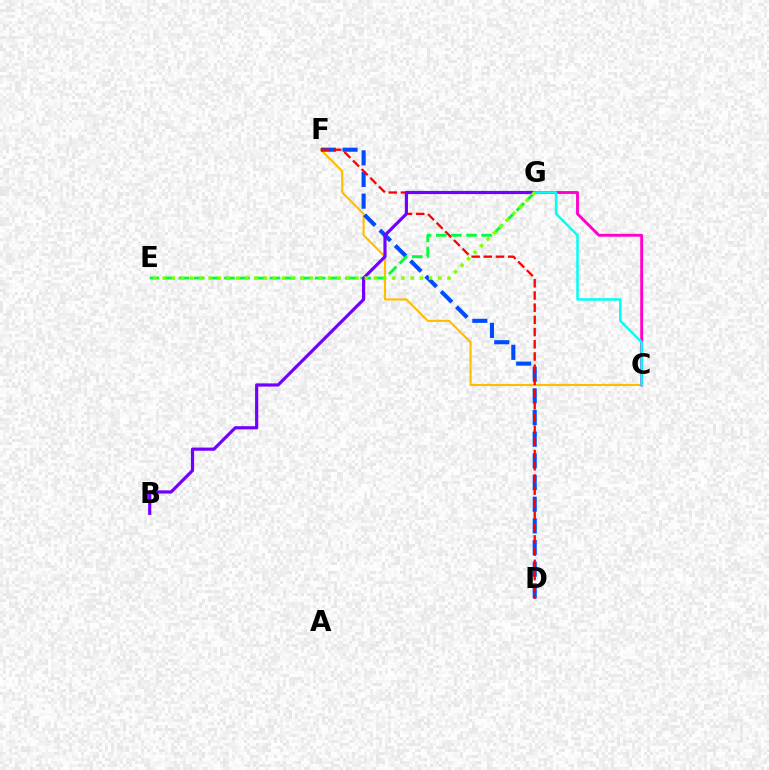{('C', 'F'): [{'color': '#ffbd00', 'line_style': 'solid', 'thickness': 1.52}], ('C', 'G'): [{'color': '#ff00cf', 'line_style': 'solid', 'thickness': 2.08}, {'color': '#00fff6', 'line_style': 'solid', 'thickness': 1.8}], ('D', 'F'): [{'color': '#004bff', 'line_style': 'dashed', 'thickness': 2.94}, {'color': '#ff0000', 'line_style': 'dashed', 'thickness': 1.66}], ('E', 'G'): [{'color': '#00ff39', 'line_style': 'dashed', 'thickness': 2.06}, {'color': '#84ff00', 'line_style': 'dotted', 'thickness': 2.5}], ('B', 'G'): [{'color': '#7200ff', 'line_style': 'solid', 'thickness': 2.29}]}